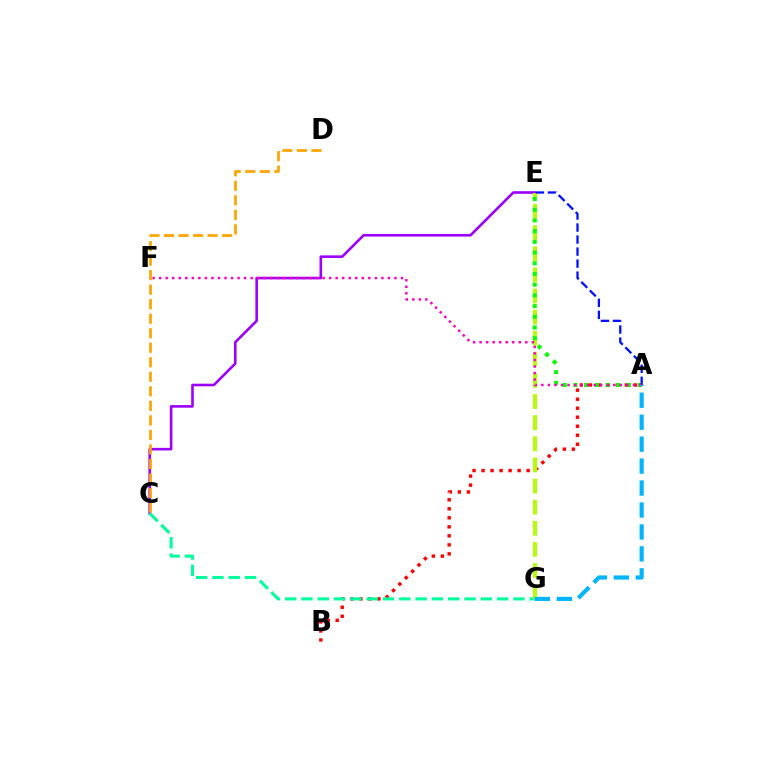{('C', 'E'): [{'color': '#9b00ff', 'line_style': 'solid', 'thickness': 1.88}], ('A', 'B'): [{'color': '#ff0000', 'line_style': 'dotted', 'thickness': 2.45}], ('C', 'G'): [{'color': '#00ff9d', 'line_style': 'dashed', 'thickness': 2.22}], ('E', 'G'): [{'color': '#b3ff00', 'line_style': 'dashed', 'thickness': 2.87}], ('A', 'E'): [{'color': '#08ff00', 'line_style': 'dotted', 'thickness': 2.91}, {'color': '#0010ff', 'line_style': 'dashed', 'thickness': 1.63}], ('A', 'F'): [{'color': '#ff00bd', 'line_style': 'dotted', 'thickness': 1.78}], ('A', 'G'): [{'color': '#00b5ff', 'line_style': 'dashed', 'thickness': 2.98}], ('C', 'D'): [{'color': '#ffa500', 'line_style': 'dashed', 'thickness': 1.97}]}